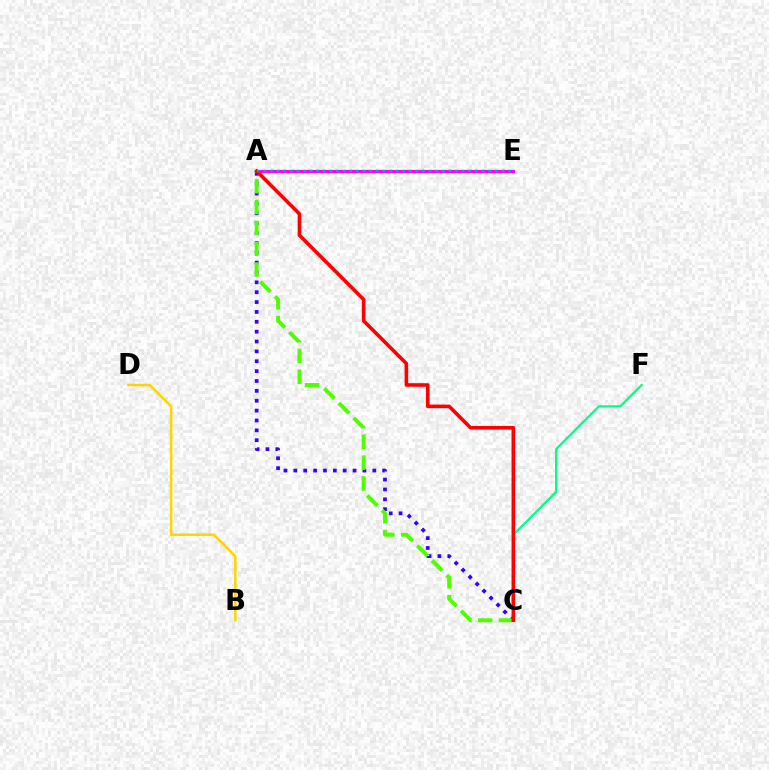{('A', 'E'): [{'color': '#ff00ed', 'line_style': 'solid', 'thickness': 2.27}, {'color': '#009eff', 'line_style': 'dotted', 'thickness': 1.8}], ('A', 'C'): [{'color': '#3700ff', 'line_style': 'dotted', 'thickness': 2.68}, {'color': '#4fff00', 'line_style': 'dashed', 'thickness': 2.83}, {'color': '#ff0000', 'line_style': 'solid', 'thickness': 2.58}], ('C', 'F'): [{'color': '#00ff86', 'line_style': 'solid', 'thickness': 1.61}], ('B', 'D'): [{'color': '#ffd500', 'line_style': 'solid', 'thickness': 1.8}]}